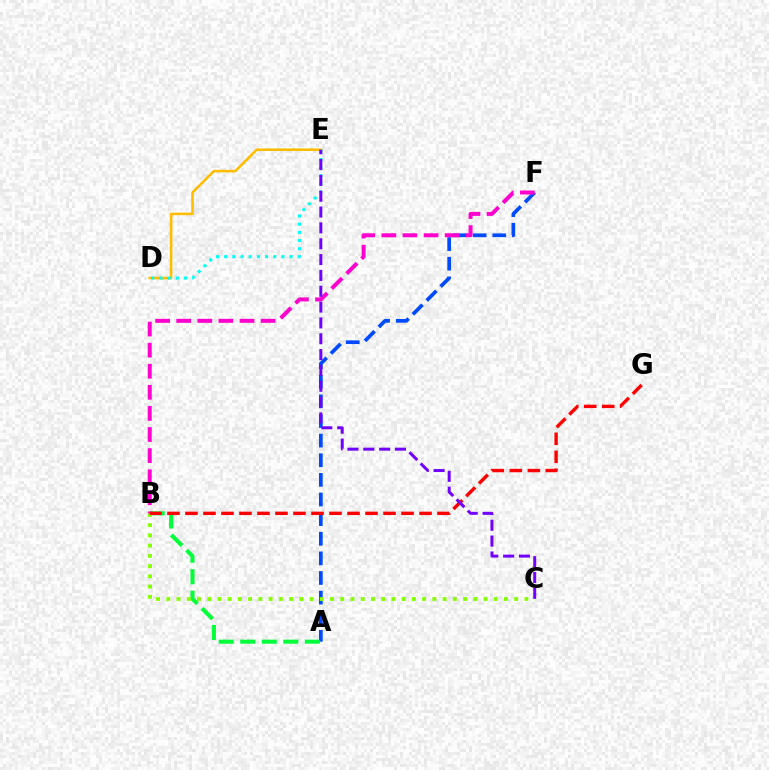{('A', 'F'): [{'color': '#004bff', 'line_style': 'dashed', 'thickness': 2.67}], ('D', 'E'): [{'color': '#ffbd00', 'line_style': 'solid', 'thickness': 1.85}, {'color': '#00fff6', 'line_style': 'dotted', 'thickness': 2.22}], ('A', 'B'): [{'color': '#00ff39', 'line_style': 'dashed', 'thickness': 2.92}], ('B', 'C'): [{'color': '#84ff00', 'line_style': 'dotted', 'thickness': 2.78}], ('B', 'F'): [{'color': '#ff00cf', 'line_style': 'dashed', 'thickness': 2.87}], ('B', 'G'): [{'color': '#ff0000', 'line_style': 'dashed', 'thickness': 2.45}], ('C', 'E'): [{'color': '#7200ff', 'line_style': 'dashed', 'thickness': 2.15}]}